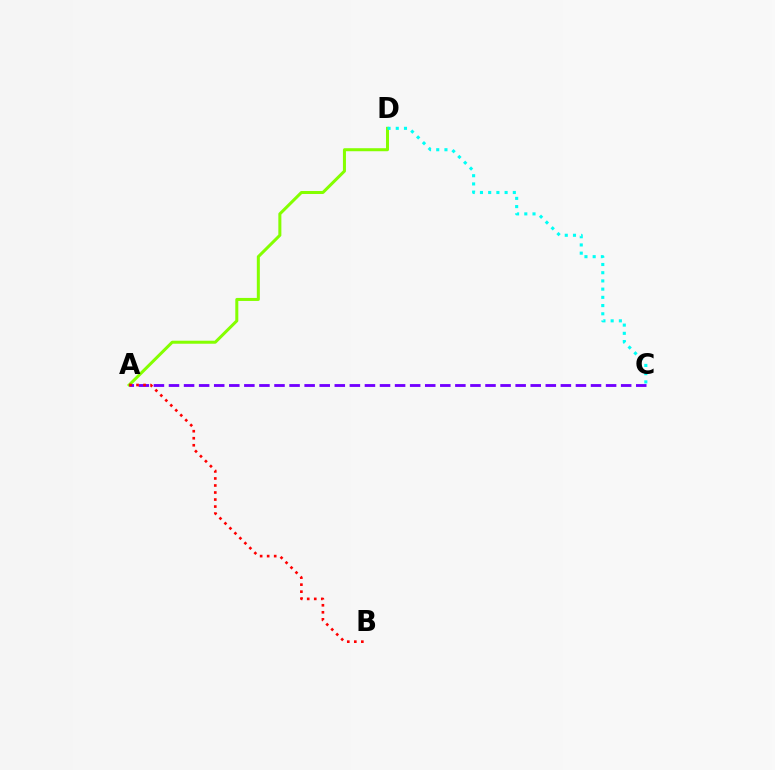{('A', 'D'): [{'color': '#84ff00', 'line_style': 'solid', 'thickness': 2.17}], ('C', 'D'): [{'color': '#00fff6', 'line_style': 'dotted', 'thickness': 2.23}], ('A', 'C'): [{'color': '#7200ff', 'line_style': 'dashed', 'thickness': 2.05}], ('A', 'B'): [{'color': '#ff0000', 'line_style': 'dotted', 'thickness': 1.91}]}